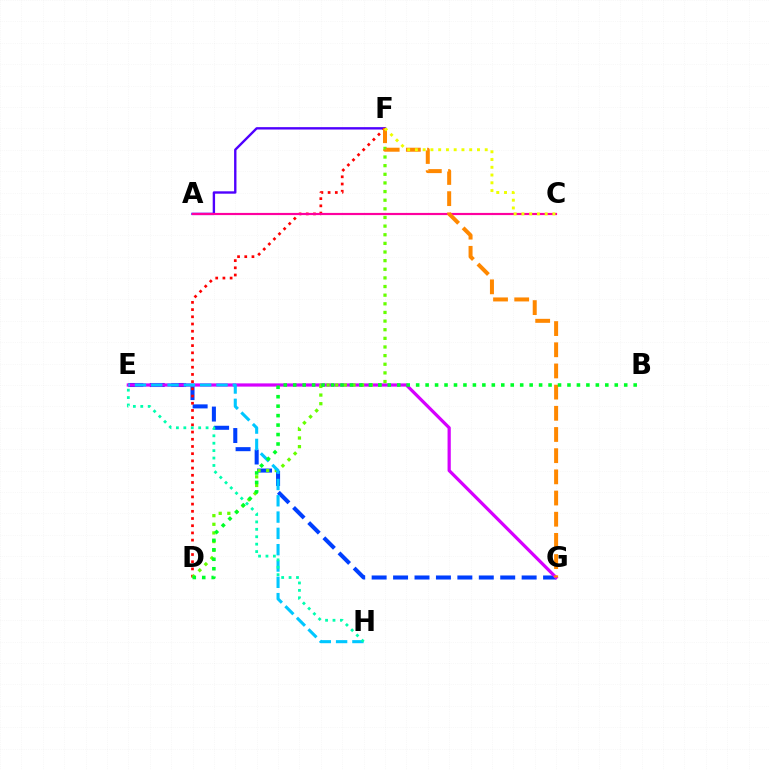{('A', 'F'): [{'color': '#4f00ff', 'line_style': 'solid', 'thickness': 1.71}], ('E', 'G'): [{'color': '#003fff', 'line_style': 'dashed', 'thickness': 2.91}, {'color': '#d600ff', 'line_style': 'solid', 'thickness': 2.32}], ('D', 'F'): [{'color': '#ff0000', 'line_style': 'dotted', 'thickness': 1.96}, {'color': '#66ff00', 'line_style': 'dotted', 'thickness': 2.35}], ('E', 'H'): [{'color': '#00c7ff', 'line_style': 'dashed', 'thickness': 2.22}, {'color': '#00ffaf', 'line_style': 'dotted', 'thickness': 2.02}], ('A', 'C'): [{'color': '#ff00a0', 'line_style': 'solid', 'thickness': 1.56}], ('F', 'G'): [{'color': '#ff8800', 'line_style': 'dashed', 'thickness': 2.88}], ('C', 'F'): [{'color': '#eeff00', 'line_style': 'dotted', 'thickness': 2.11}], ('B', 'D'): [{'color': '#00ff27', 'line_style': 'dotted', 'thickness': 2.57}]}